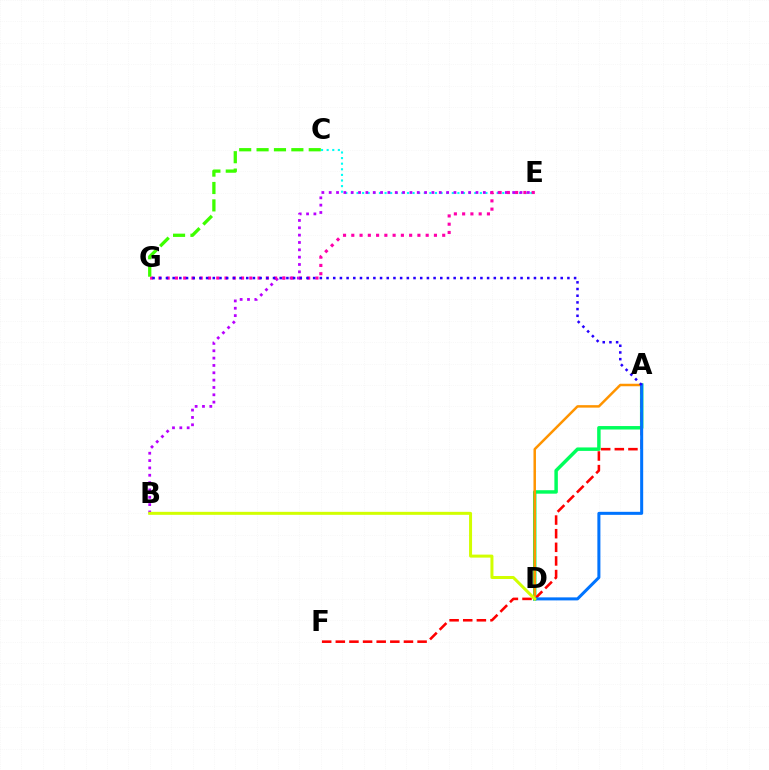{('C', 'E'): [{'color': '#00fff6', 'line_style': 'dotted', 'thickness': 1.52}], ('B', 'E'): [{'color': '#b900ff', 'line_style': 'dotted', 'thickness': 1.99}], ('A', 'D'): [{'color': '#00ff5c', 'line_style': 'solid', 'thickness': 2.49}, {'color': '#ff9400', 'line_style': 'solid', 'thickness': 1.79}, {'color': '#0074ff', 'line_style': 'solid', 'thickness': 2.18}], ('A', 'F'): [{'color': '#ff0000', 'line_style': 'dashed', 'thickness': 1.85}], ('E', 'G'): [{'color': '#ff00ac', 'line_style': 'dotted', 'thickness': 2.25}], ('C', 'G'): [{'color': '#3dff00', 'line_style': 'dashed', 'thickness': 2.36}], ('A', 'G'): [{'color': '#2500ff', 'line_style': 'dotted', 'thickness': 1.82}], ('B', 'D'): [{'color': '#d1ff00', 'line_style': 'solid', 'thickness': 2.16}]}